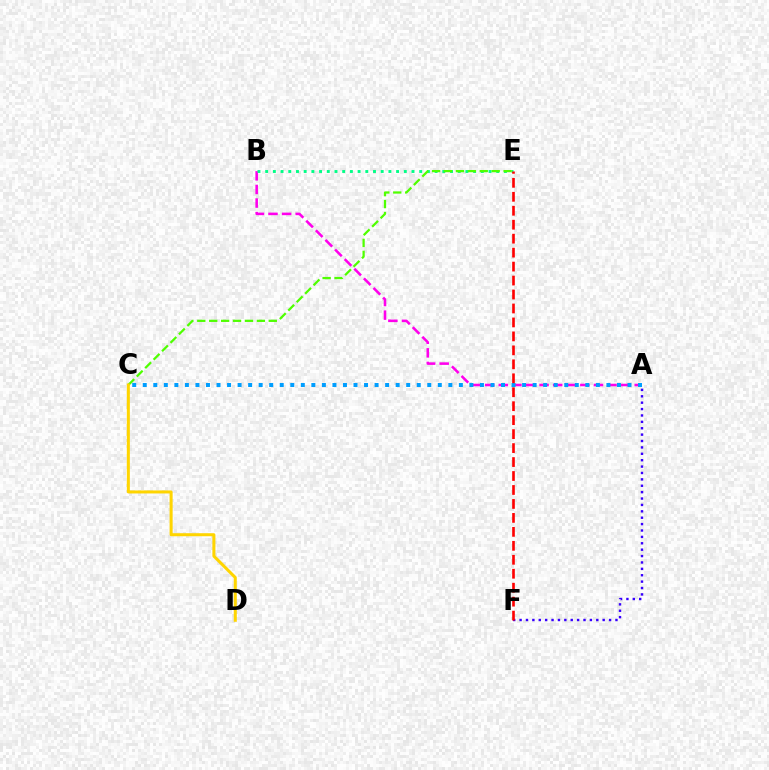{('A', 'F'): [{'color': '#3700ff', 'line_style': 'dotted', 'thickness': 1.74}], ('A', 'B'): [{'color': '#ff00ed', 'line_style': 'dashed', 'thickness': 1.85}], ('A', 'C'): [{'color': '#009eff', 'line_style': 'dotted', 'thickness': 2.86}], ('B', 'E'): [{'color': '#00ff86', 'line_style': 'dotted', 'thickness': 2.09}], ('E', 'F'): [{'color': '#ff0000', 'line_style': 'dashed', 'thickness': 1.9}], ('C', 'E'): [{'color': '#4fff00', 'line_style': 'dashed', 'thickness': 1.62}], ('C', 'D'): [{'color': '#ffd500', 'line_style': 'solid', 'thickness': 2.18}]}